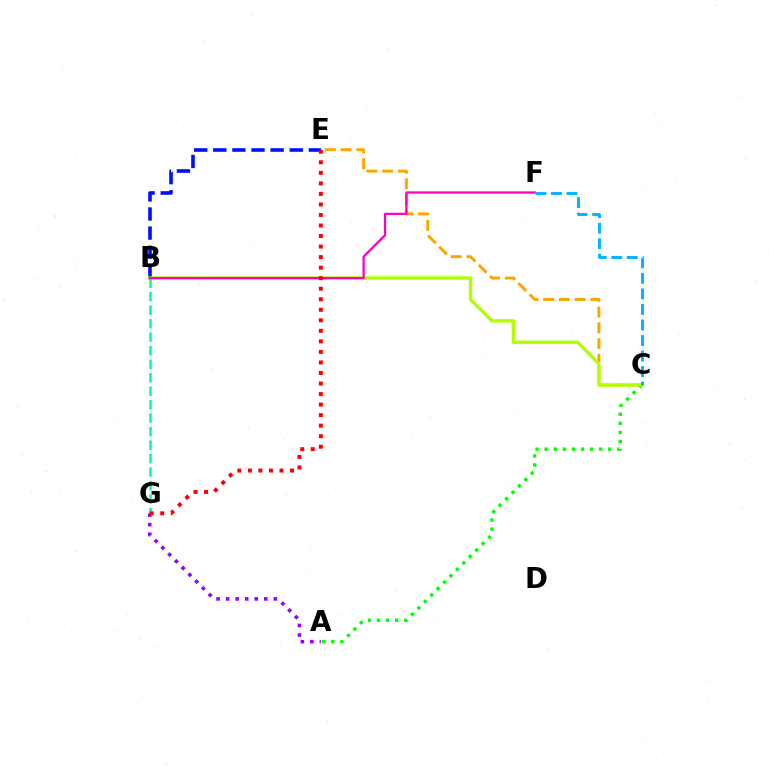{('A', 'G'): [{'color': '#9b00ff', 'line_style': 'dotted', 'thickness': 2.59}], ('C', 'E'): [{'color': '#ffa500', 'line_style': 'dashed', 'thickness': 2.14}], ('B', 'E'): [{'color': '#0010ff', 'line_style': 'dashed', 'thickness': 2.6}], ('A', 'C'): [{'color': '#08ff00', 'line_style': 'dotted', 'thickness': 2.47}], ('B', 'C'): [{'color': '#b3ff00', 'line_style': 'solid', 'thickness': 2.45}], ('B', 'G'): [{'color': '#00ff9d', 'line_style': 'dashed', 'thickness': 1.83}], ('B', 'F'): [{'color': '#ff00bd', 'line_style': 'solid', 'thickness': 1.63}], ('E', 'G'): [{'color': '#ff0000', 'line_style': 'dotted', 'thickness': 2.86}], ('C', 'F'): [{'color': '#00b5ff', 'line_style': 'dashed', 'thickness': 2.11}]}